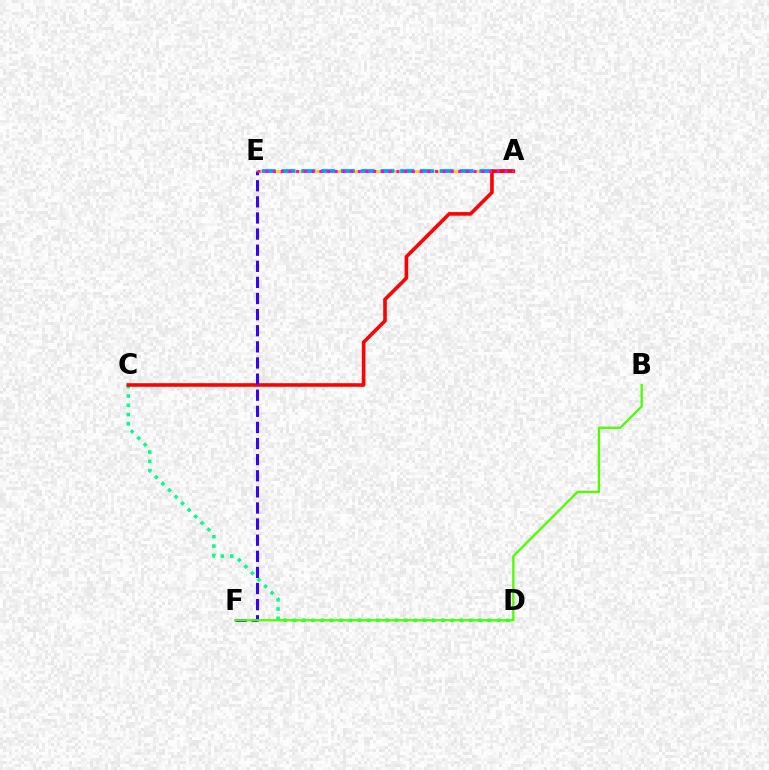{('A', 'E'): [{'color': '#ffd500', 'line_style': 'solid', 'thickness': 2.05}, {'color': '#009eff', 'line_style': 'dashed', 'thickness': 2.69}, {'color': '#ff00ed', 'line_style': 'dotted', 'thickness': 2.1}], ('C', 'D'): [{'color': '#00ff86', 'line_style': 'dotted', 'thickness': 2.52}], ('A', 'C'): [{'color': '#ff0000', 'line_style': 'solid', 'thickness': 2.59}], ('E', 'F'): [{'color': '#3700ff', 'line_style': 'dashed', 'thickness': 2.19}], ('B', 'F'): [{'color': '#4fff00', 'line_style': 'solid', 'thickness': 1.66}]}